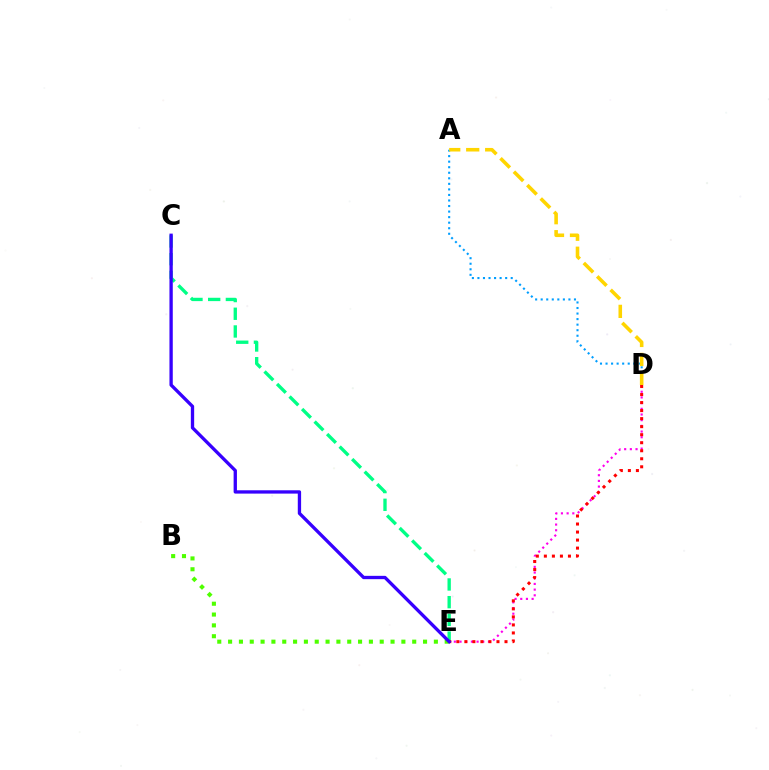{('D', 'E'): [{'color': '#ff00ed', 'line_style': 'dotted', 'thickness': 1.54}, {'color': '#ff0000', 'line_style': 'dotted', 'thickness': 2.18}], ('A', 'D'): [{'color': '#009eff', 'line_style': 'dotted', 'thickness': 1.51}, {'color': '#ffd500', 'line_style': 'dashed', 'thickness': 2.58}], ('C', 'E'): [{'color': '#00ff86', 'line_style': 'dashed', 'thickness': 2.41}, {'color': '#3700ff', 'line_style': 'solid', 'thickness': 2.39}], ('B', 'E'): [{'color': '#4fff00', 'line_style': 'dotted', 'thickness': 2.94}]}